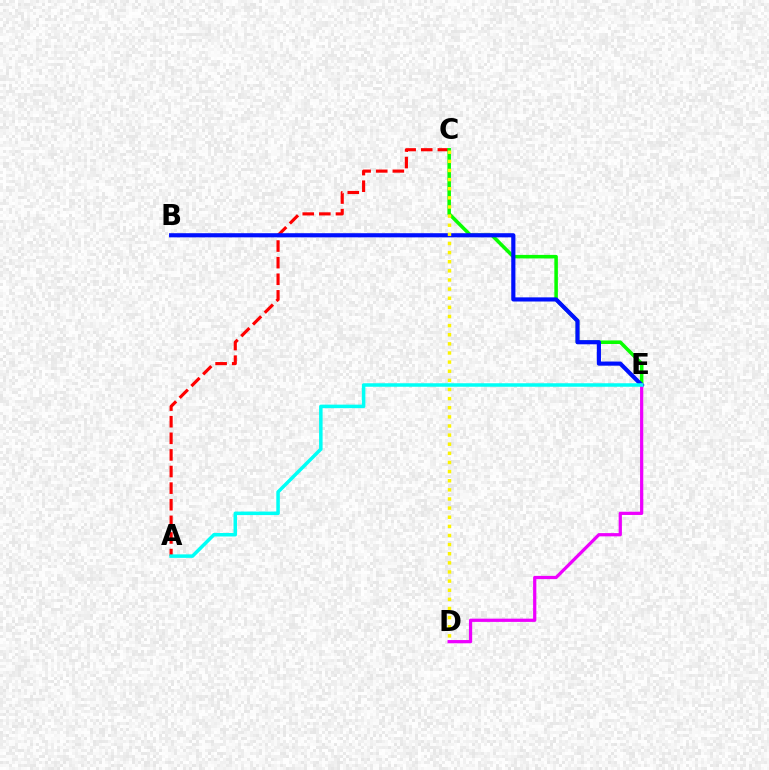{('A', 'C'): [{'color': '#ff0000', 'line_style': 'dashed', 'thickness': 2.26}], ('C', 'E'): [{'color': '#08ff00', 'line_style': 'solid', 'thickness': 2.55}], ('B', 'E'): [{'color': '#0010ff', 'line_style': 'solid', 'thickness': 2.98}], ('C', 'D'): [{'color': '#fcf500', 'line_style': 'dotted', 'thickness': 2.48}], ('D', 'E'): [{'color': '#ee00ff', 'line_style': 'solid', 'thickness': 2.33}], ('A', 'E'): [{'color': '#00fff6', 'line_style': 'solid', 'thickness': 2.52}]}